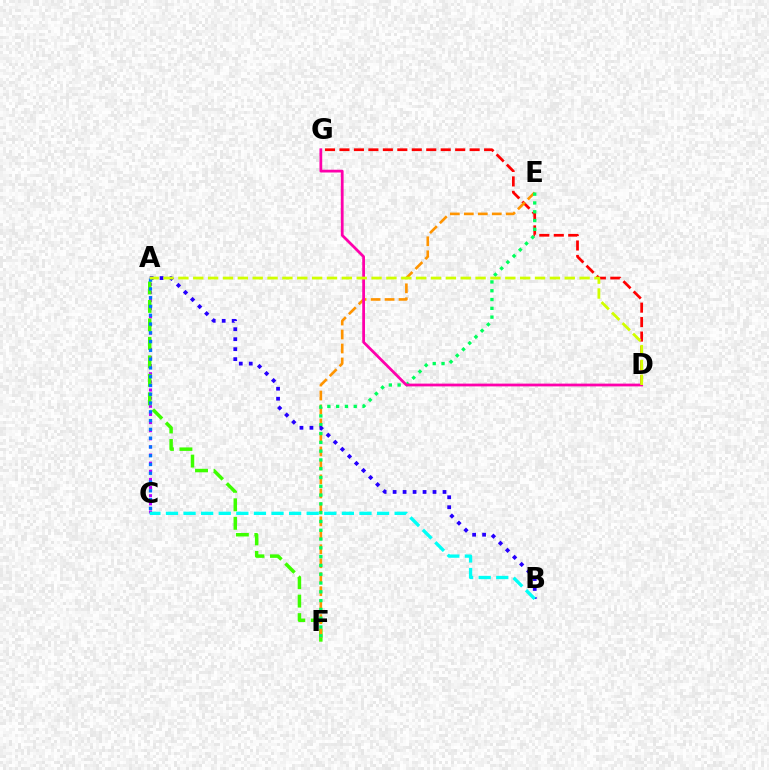{('A', 'C'): [{'color': '#b900ff', 'line_style': 'dotted', 'thickness': 2.21}, {'color': '#0074ff', 'line_style': 'dotted', 'thickness': 2.38}], ('D', 'G'): [{'color': '#ff0000', 'line_style': 'dashed', 'thickness': 1.96}, {'color': '#ff00ac', 'line_style': 'solid', 'thickness': 1.99}], ('A', 'F'): [{'color': '#3dff00', 'line_style': 'dashed', 'thickness': 2.51}], ('E', 'F'): [{'color': '#ff9400', 'line_style': 'dashed', 'thickness': 1.9}, {'color': '#00ff5c', 'line_style': 'dotted', 'thickness': 2.39}], ('A', 'B'): [{'color': '#2500ff', 'line_style': 'dotted', 'thickness': 2.71}], ('B', 'C'): [{'color': '#00fff6', 'line_style': 'dashed', 'thickness': 2.39}], ('A', 'D'): [{'color': '#d1ff00', 'line_style': 'dashed', 'thickness': 2.02}]}